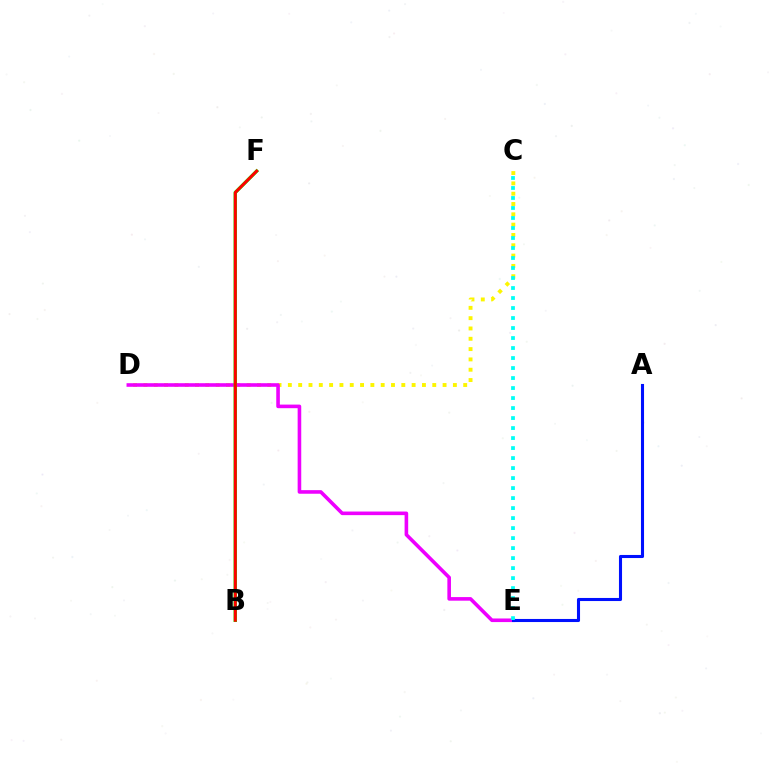{('C', 'D'): [{'color': '#fcf500', 'line_style': 'dotted', 'thickness': 2.8}], ('D', 'E'): [{'color': '#ee00ff', 'line_style': 'solid', 'thickness': 2.59}], ('B', 'F'): [{'color': '#08ff00', 'line_style': 'solid', 'thickness': 2.46}, {'color': '#ff0000', 'line_style': 'solid', 'thickness': 2.13}], ('A', 'E'): [{'color': '#0010ff', 'line_style': 'solid', 'thickness': 2.21}], ('C', 'E'): [{'color': '#00fff6', 'line_style': 'dotted', 'thickness': 2.72}]}